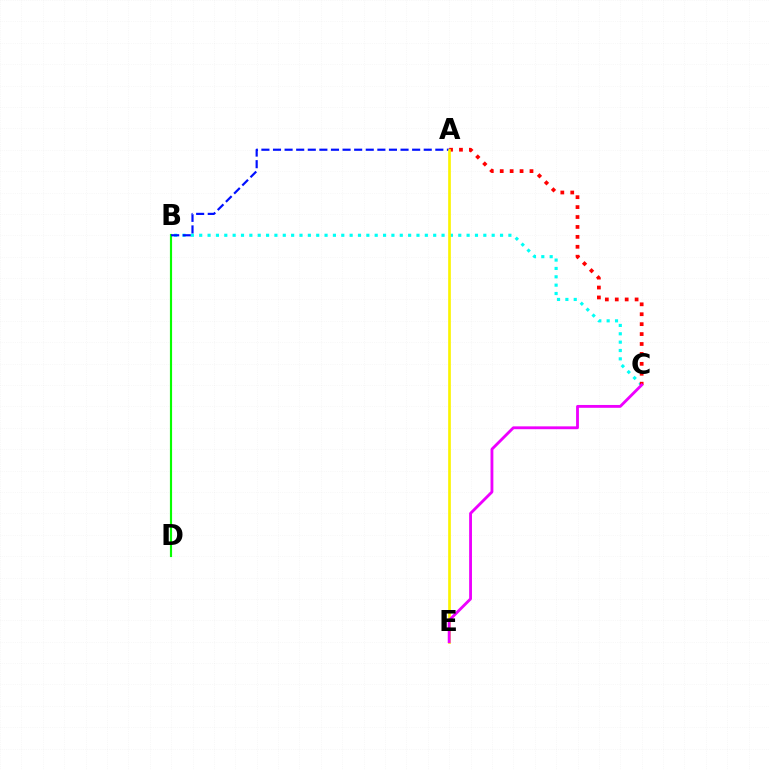{('B', 'D'): [{'color': '#08ff00', 'line_style': 'solid', 'thickness': 1.56}], ('B', 'C'): [{'color': '#00fff6', 'line_style': 'dotted', 'thickness': 2.27}], ('A', 'C'): [{'color': '#ff0000', 'line_style': 'dotted', 'thickness': 2.7}], ('A', 'B'): [{'color': '#0010ff', 'line_style': 'dashed', 'thickness': 1.58}], ('A', 'E'): [{'color': '#fcf500', 'line_style': 'solid', 'thickness': 1.92}], ('C', 'E'): [{'color': '#ee00ff', 'line_style': 'solid', 'thickness': 2.04}]}